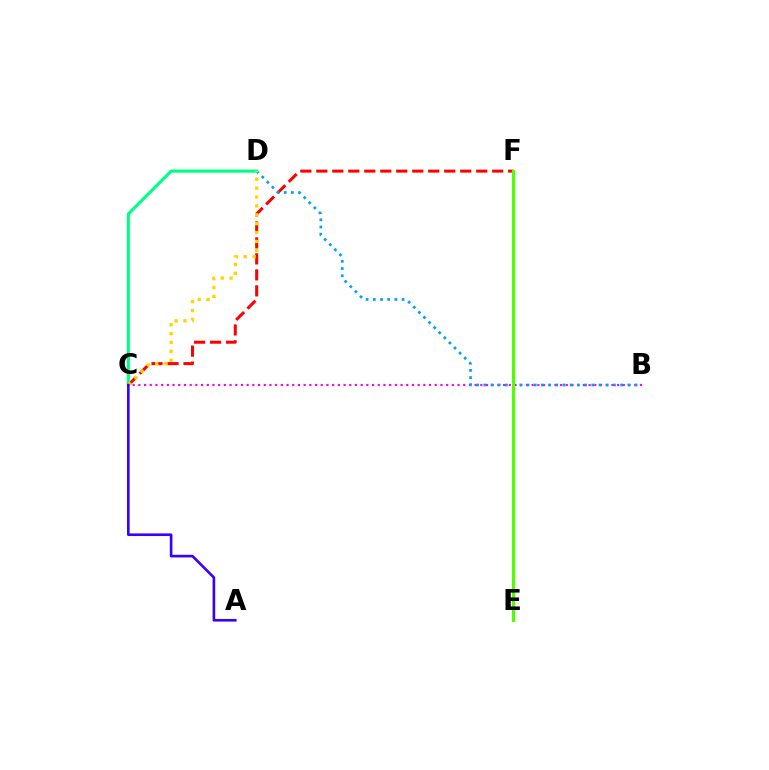{('C', 'F'): [{'color': '#ff0000', 'line_style': 'dashed', 'thickness': 2.17}], ('B', 'C'): [{'color': '#ff00ed', 'line_style': 'dotted', 'thickness': 1.55}], ('B', 'D'): [{'color': '#009eff', 'line_style': 'dotted', 'thickness': 1.96}], ('C', 'D'): [{'color': '#00ff86', 'line_style': 'solid', 'thickness': 2.23}, {'color': '#ffd500', 'line_style': 'dotted', 'thickness': 2.41}], ('A', 'C'): [{'color': '#3700ff', 'line_style': 'solid', 'thickness': 1.9}], ('E', 'F'): [{'color': '#4fff00', 'line_style': 'solid', 'thickness': 2.27}]}